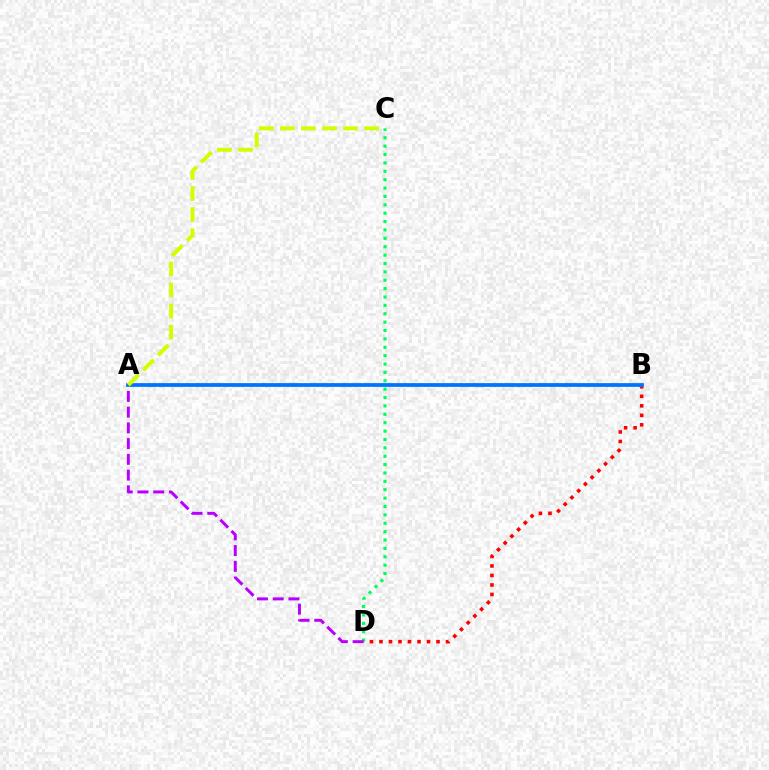{('C', 'D'): [{'color': '#00ff5c', 'line_style': 'dotted', 'thickness': 2.28}], ('A', 'D'): [{'color': '#b900ff', 'line_style': 'dashed', 'thickness': 2.14}], ('B', 'D'): [{'color': '#ff0000', 'line_style': 'dotted', 'thickness': 2.58}], ('A', 'B'): [{'color': '#0074ff', 'line_style': 'solid', 'thickness': 2.7}], ('A', 'C'): [{'color': '#d1ff00', 'line_style': 'dashed', 'thickness': 2.86}]}